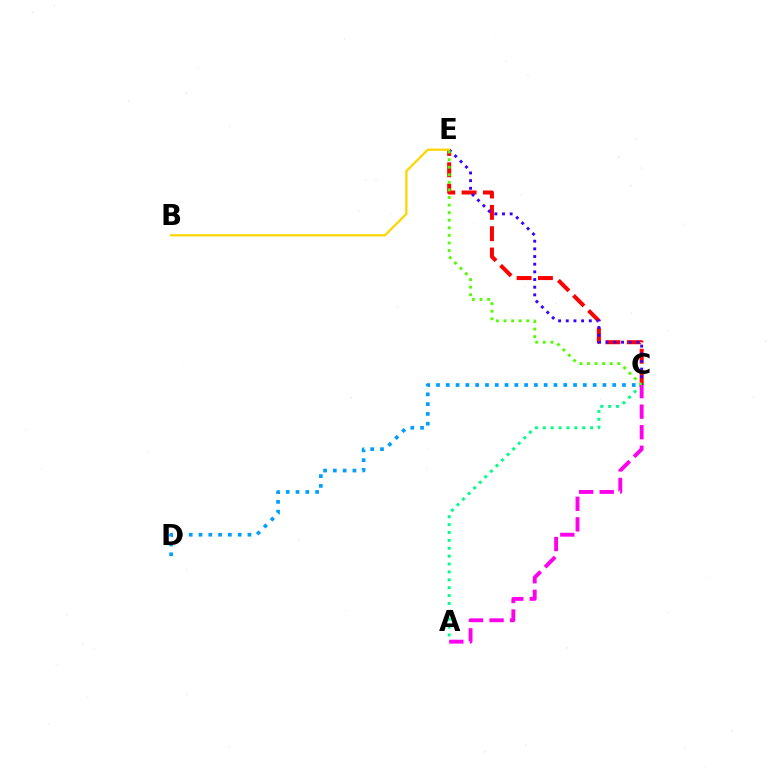{('A', 'C'): [{'color': '#00ff86', 'line_style': 'dotted', 'thickness': 2.14}, {'color': '#ff00ed', 'line_style': 'dashed', 'thickness': 2.79}], ('C', 'E'): [{'color': '#ff0000', 'line_style': 'dashed', 'thickness': 2.9}, {'color': '#3700ff', 'line_style': 'dotted', 'thickness': 2.08}, {'color': '#4fff00', 'line_style': 'dotted', 'thickness': 2.06}], ('C', 'D'): [{'color': '#009eff', 'line_style': 'dotted', 'thickness': 2.66}], ('B', 'E'): [{'color': '#ffd500', 'line_style': 'solid', 'thickness': 1.62}]}